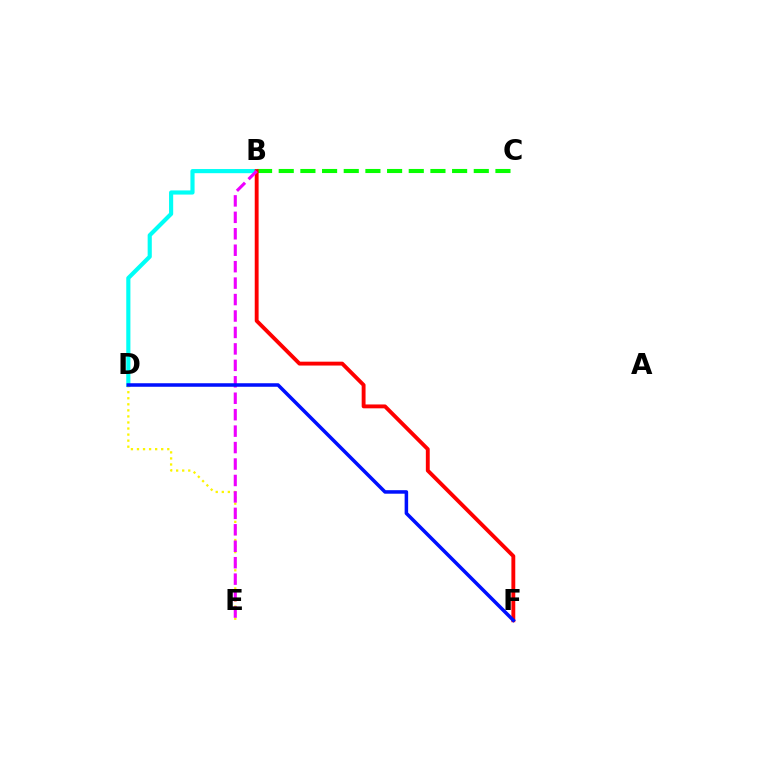{('B', 'D'): [{'color': '#00fff6', 'line_style': 'solid', 'thickness': 2.98}], ('D', 'E'): [{'color': '#fcf500', 'line_style': 'dotted', 'thickness': 1.65}], ('B', 'C'): [{'color': '#08ff00', 'line_style': 'dashed', 'thickness': 2.94}], ('B', 'F'): [{'color': '#ff0000', 'line_style': 'solid', 'thickness': 2.79}], ('B', 'E'): [{'color': '#ee00ff', 'line_style': 'dashed', 'thickness': 2.23}], ('D', 'F'): [{'color': '#0010ff', 'line_style': 'solid', 'thickness': 2.53}]}